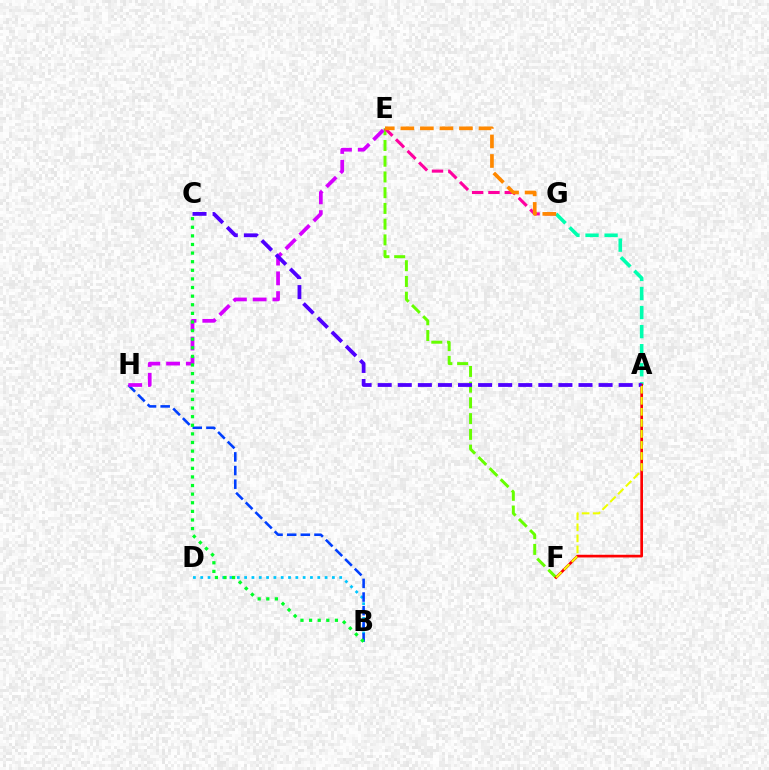{('A', 'G'): [{'color': '#00ffaf', 'line_style': 'dashed', 'thickness': 2.59}], ('B', 'D'): [{'color': '#00c7ff', 'line_style': 'dotted', 'thickness': 1.99}], ('B', 'H'): [{'color': '#003fff', 'line_style': 'dashed', 'thickness': 1.85}], ('E', 'F'): [{'color': '#66ff00', 'line_style': 'dashed', 'thickness': 2.14}], ('E', 'H'): [{'color': '#d600ff', 'line_style': 'dashed', 'thickness': 2.68}], ('A', 'F'): [{'color': '#ff0000', 'line_style': 'solid', 'thickness': 1.94}, {'color': '#eeff00', 'line_style': 'dashed', 'thickness': 1.5}], ('B', 'C'): [{'color': '#00ff27', 'line_style': 'dotted', 'thickness': 2.34}], ('E', 'G'): [{'color': '#ff00a0', 'line_style': 'dashed', 'thickness': 2.22}, {'color': '#ff8800', 'line_style': 'dashed', 'thickness': 2.66}], ('A', 'C'): [{'color': '#4f00ff', 'line_style': 'dashed', 'thickness': 2.73}]}